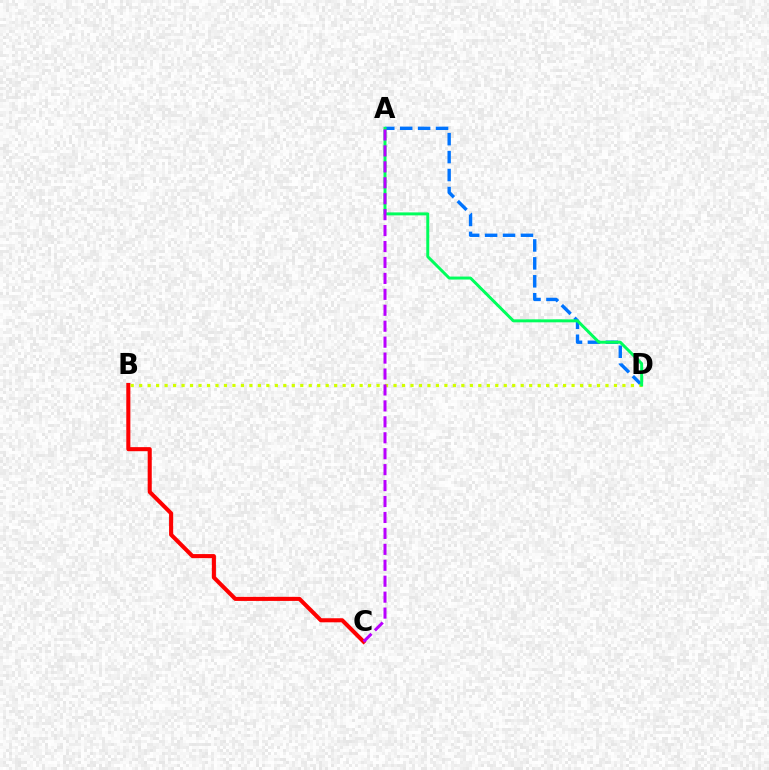{('A', 'D'): [{'color': '#0074ff', 'line_style': 'dashed', 'thickness': 2.44}, {'color': '#00ff5c', 'line_style': 'solid', 'thickness': 2.14}], ('B', 'C'): [{'color': '#ff0000', 'line_style': 'solid', 'thickness': 2.93}], ('B', 'D'): [{'color': '#d1ff00', 'line_style': 'dotted', 'thickness': 2.3}], ('A', 'C'): [{'color': '#b900ff', 'line_style': 'dashed', 'thickness': 2.17}]}